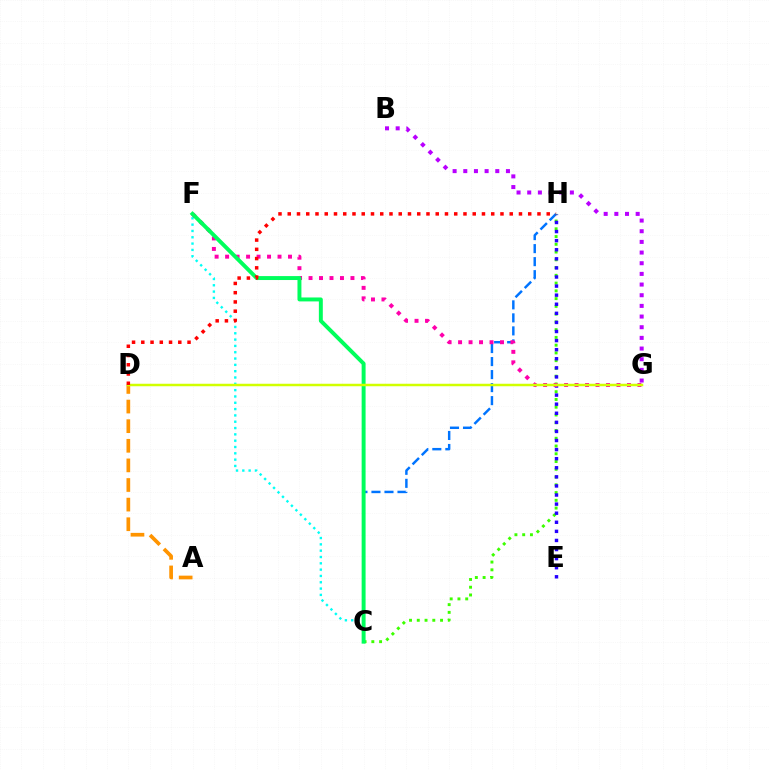{('C', 'F'): [{'color': '#00fff6', 'line_style': 'dotted', 'thickness': 1.72}, {'color': '#00ff5c', 'line_style': 'solid', 'thickness': 2.84}], ('A', 'D'): [{'color': '#ff9400', 'line_style': 'dashed', 'thickness': 2.66}], ('C', 'H'): [{'color': '#3dff00', 'line_style': 'dotted', 'thickness': 2.11}, {'color': '#0074ff', 'line_style': 'dashed', 'thickness': 1.77}], ('B', 'G'): [{'color': '#b900ff', 'line_style': 'dotted', 'thickness': 2.9}], ('E', 'H'): [{'color': '#2500ff', 'line_style': 'dotted', 'thickness': 2.47}], ('F', 'G'): [{'color': '#ff00ac', 'line_style': 'dotted', 'thickness': 2.85}], ('D', 'G'): [{'color': '#d1ff00', 'line_style': 'solid', 'thickness': 1.79}], ('D', 'H'): [{'color': '#ff0000', 'line_style': 'dotted', 'thickness': 2.51}]}